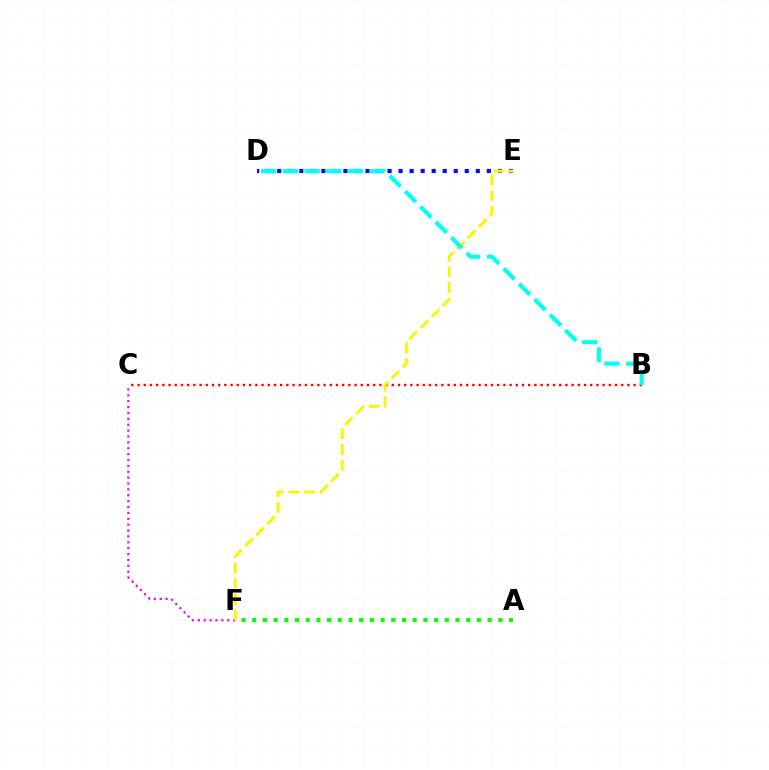{('B', 'C'): [{'color': '#ff0000', 'line_style': 'dotted', 'thickness': 1.68}], ('C', 'F'): [{'color': '#ee00ff', 'line_style': 'dotted', 'thickness': 1.6}], ('D', 'E'): [{'color': '#0010ff', 'line_style': 'dotted', 'thickness': 3.0}], ('E', 'F'): [{'color': '#fcf500', 'line_style': 'dashed', 'thickness': 2.12}], ('A', 'F'): [{'color': '#08ff00', 'line_style': 'dotted', 'thickness': 2.91}], ('B', 'D'): [{'color': '#00fff6', 'line_style': 'dashed', 'thickness': 2.96}]}